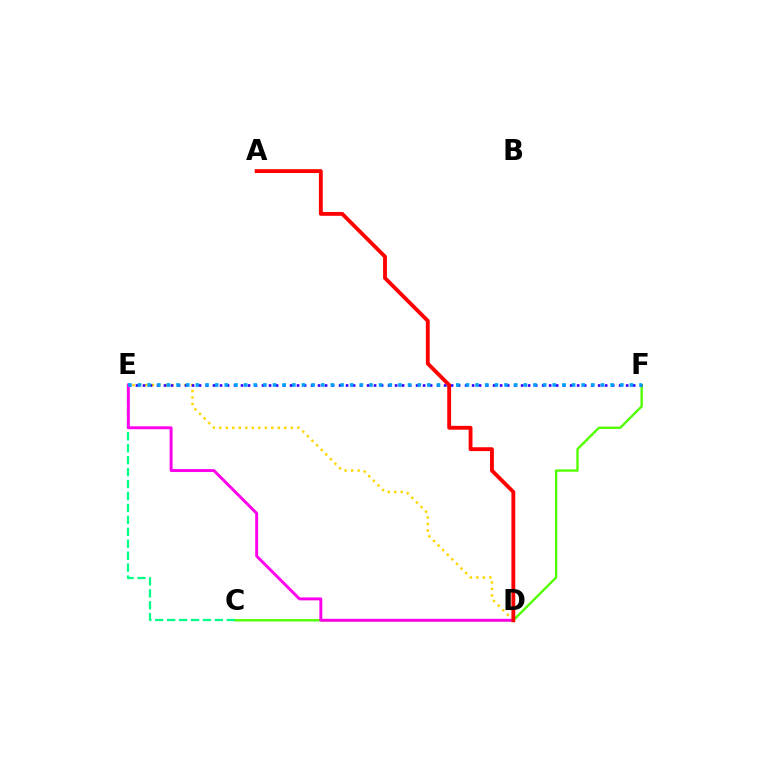{('D', 'E'): [{'color': '#ffd500', 'line_style': 'dotted', 'thickness': 1.77}, {'color': '#ff00ed', 'line_style': 'solid', 'thickness': 2.11}], ('C', 'F'): [{'color': '#4fff00', 'line_style': 'solid', 'thickness': 1.68}], ('E', 'F'): [{'color': '#3700ff', 'line_style': 'dotted', 'thickness': 1.9}, {'color': '#009eff', 'line_style': 'dotted', 'thickness': 2.62}], ('C', 'E'): [{'color': '#00ff86', 'line_style': 'dashed', 'thickness': 1.62}], ('A', 'D'): [{'color': '#ff0000', 'line_style': 'solid', 'thickness': 2.77}]}